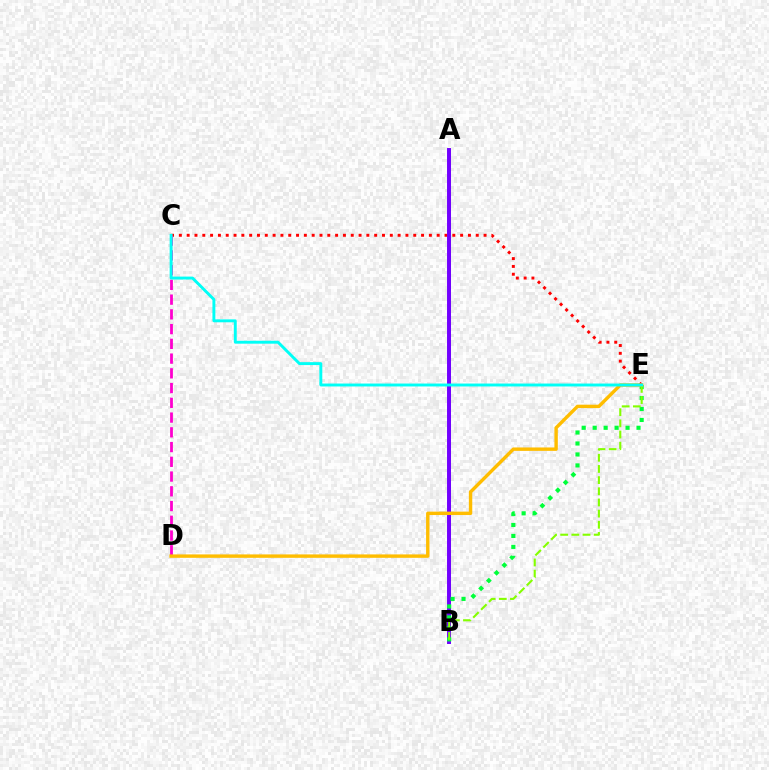{('A', 'B'): [{'color': '#004bff', 'line_style': 'solid', 'thickness': 2.0}, {'color': '#7200ff', 'line_style': 'solid', 'thickness': 2.84}], ('C', 'E'): [{'color': '#ff0000', 'line_style': 'dotted', 'thickness': 2.12}, {'color': '#00fff6', 'line_style': 'solid', 'thickness': 2.1}], ('B', 'E'): [{'color': '#00ff39', 'line_style': 'dotted', 'thickness': 2.98}, {'color': '#84ff00', 'line_style': 'dashed', 'thickness': 1.52}], ('C', 'D'): [{'color': '#ff00cf', 'line_style': 'dashed', 'thickness': 2.0}], ('D', 'E'): [{'color': '#ffbd00', 'line_style': 'solid', 'thickness': 2.45}]}